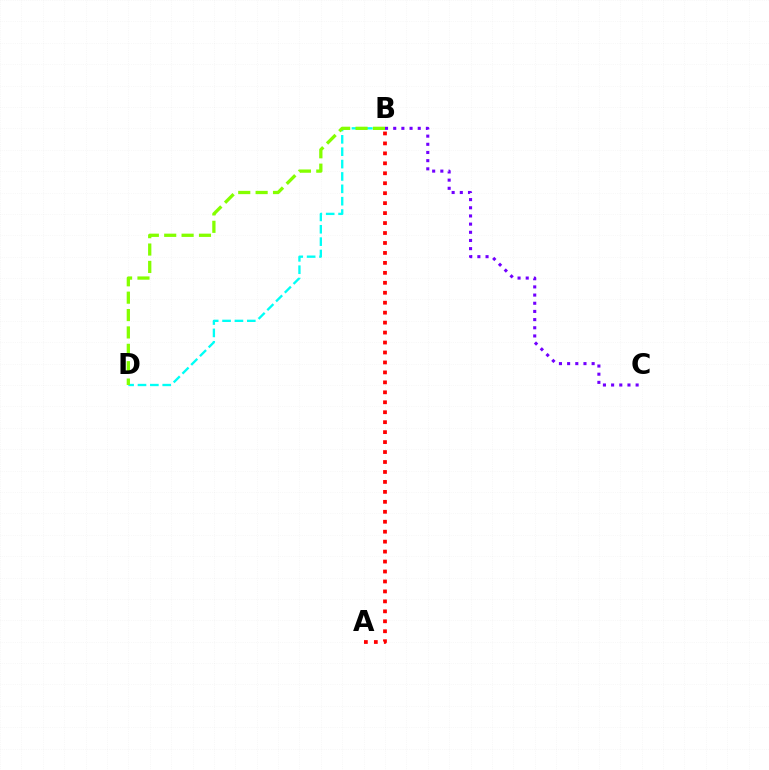{('A', 'B'): [{'color': '#ff0000', 'line_style': 'dotted', 'thickness': 2.71}], ('B', 'D'): [{'color': '#00fff6', 'line_style': 'dashed', 'thickness': 1.68}, {'color': '#84ff00', 'line_style': 'dashed', 'thickness': 2.36}], ('B', 'C'): [{'color': '#7200ff', 'line_style': 'dotted', 'thickness': 2.22}]}